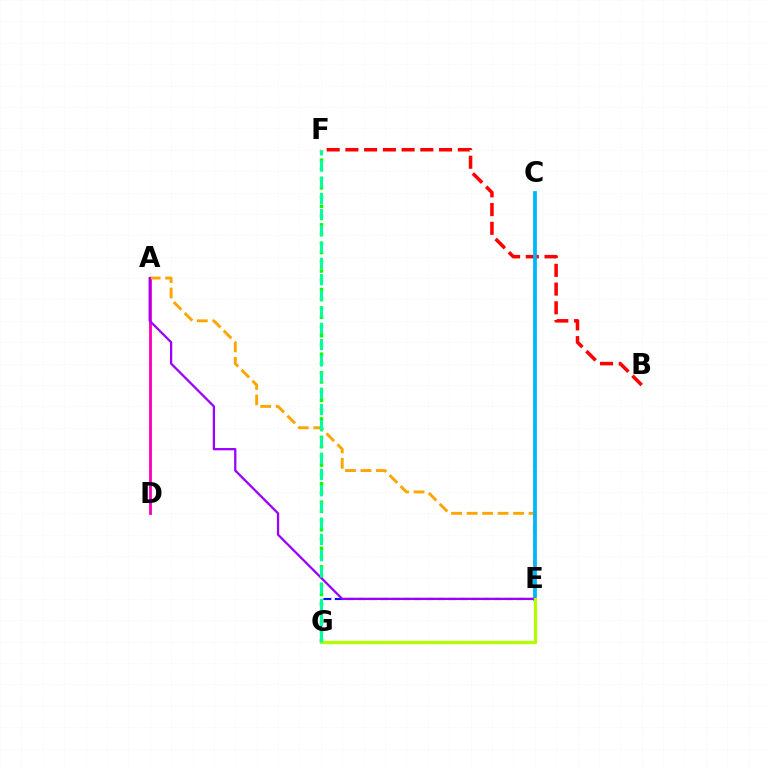{('A', 'D'): [{'color': '#ff00bd', 'line_style': 'solid', 'thickness': 2.05}], ('A', 'E'): [{'color': '#ffa500', 'line_style': 'dashed', 'thickness': 2.1}, {'color': '#9b00ff', 'line_style': 'solid', 'thickness': 1.64}], ('F', 'G'): [{'color': '#08ff00', 'line_style': 'dotted', 'thickness': 2.51}, {'color': '#00ff9d', 'line_style': 'dashed', 'thickness': 2.21}], ('B', 'F'): [{'color': '#ff0000', 'line_style': 'dashed', 'thickness': 2.55}], ('E', 'G'): [{'color': '#0010ff', 'line_style': 'dashed', 'thickness': 1.54}, {'color': '#b3ff00', 'line_style': 'solid', 'thickness': 2.35}], ('C', 'E'): [{'color': '#00b5ff', 'line_style': 'solid', 'thickness': 2.7}]}